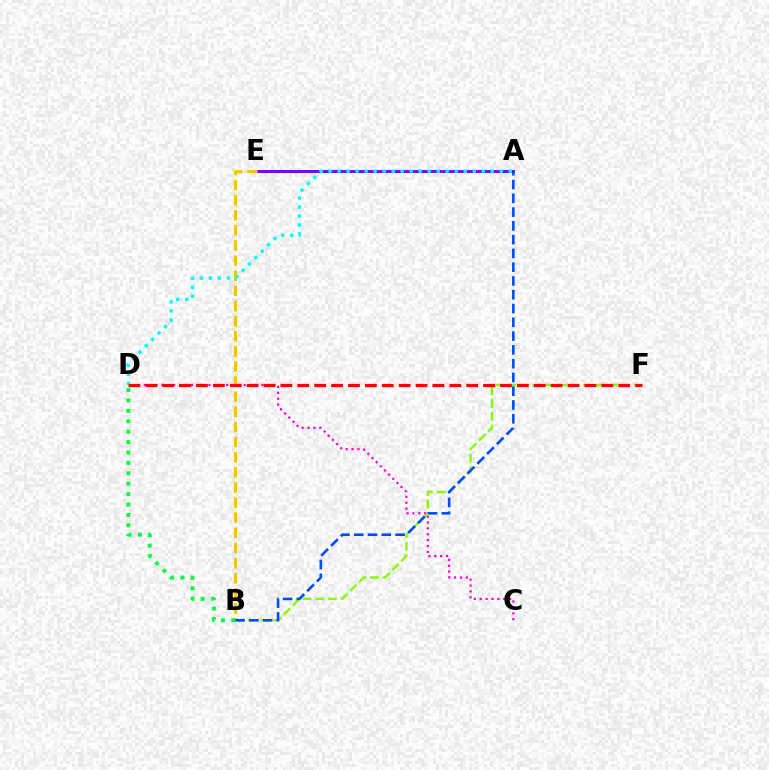{('A', 'E'): [{'color': '#7200ff', 'line_style': 'solid', 'thickness': 2.08}], ('C', 'D'): [{'color': '#ff00cf', 'line_style': 'dotted', 'thickness': 1.6}], ('B', 'F'): [{'color': '#84ff00', 'line_style': 'dashed', 'thickness': 1.73}], ('B', 'E'): [{'color': '#ffbd00', 'line_style': 'dashed', 'thickness': 2.05}], ('A', 'D'): [{'color': '#00fff6', 'line_style': 'dotted', 'thickness': 2.45}], ('A', 'B'): [{'color': '#004bff', 'line_style': 'dashed', 'thickness': 1.87}], ('D', 'F'): [{'color': '#ff0000', 'line_style': 'dashed', 'thickness': 2.29}], ('B', 'D'): [{'color': '#00ff39', 'line_style': 'dotted', 'thickness': 2.83}]}